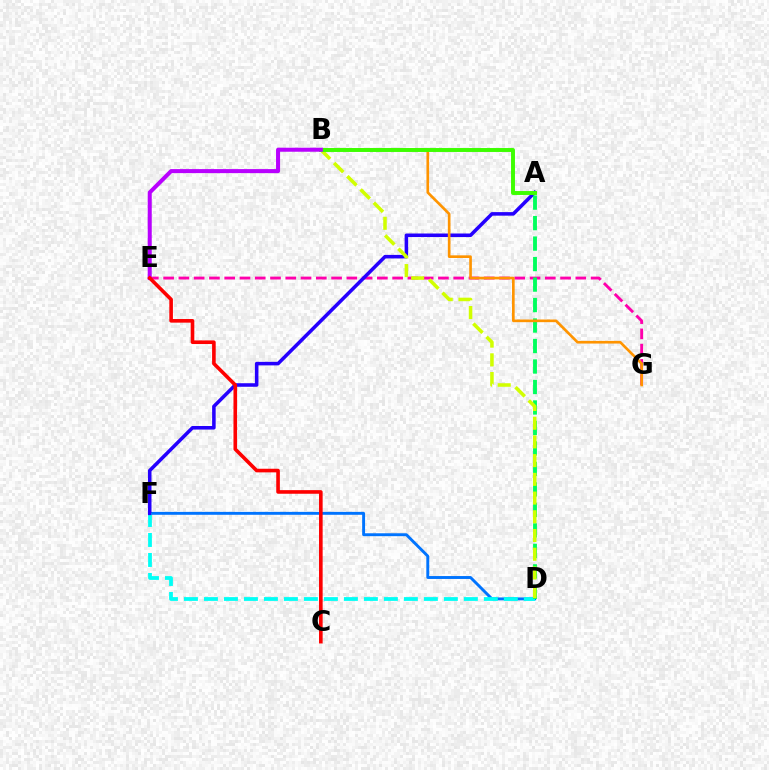{('E', 'G'): [{'color': '#ff00ac', 'line_style': 'dashed', 'thickness': 2.07}], ('D', 'F'): [{'color': '#0074ff', 'line_style': 'solid', 'thickness': 2.09}, {'color': '#00fff6', 'line_style': 'dashed', 'thickness': 2.72}], ('A', 'F'): [{'color': '#2500ff', 'line_style': 'solid', 'thickness': 2.55}], ('A', 'D'): [{'color': '#00ff5c', 'line_style': 'dashed', 'thickness': 2.78}], ('B', 'G'): [{'color': '#ff9400', 'line_style': 'solid', 'thickness': 1.91}], ('B', 'D'): [{'color': '#d1ff00', 'line_style': 'dashed', 'thickness': 2.54}], ('A', 'B'): [{'color': '#3dff00', 'line_style': 'solid', 'thickness': 2.83}], ('B', 'E'): [{'color': '#b900ff', 'line_style': 'solid', 'thickness': 2.9}], ('C', 'E'): [{'color': '#ff0000', 'line_style': 'solid', 'thickness': 2.6}]}